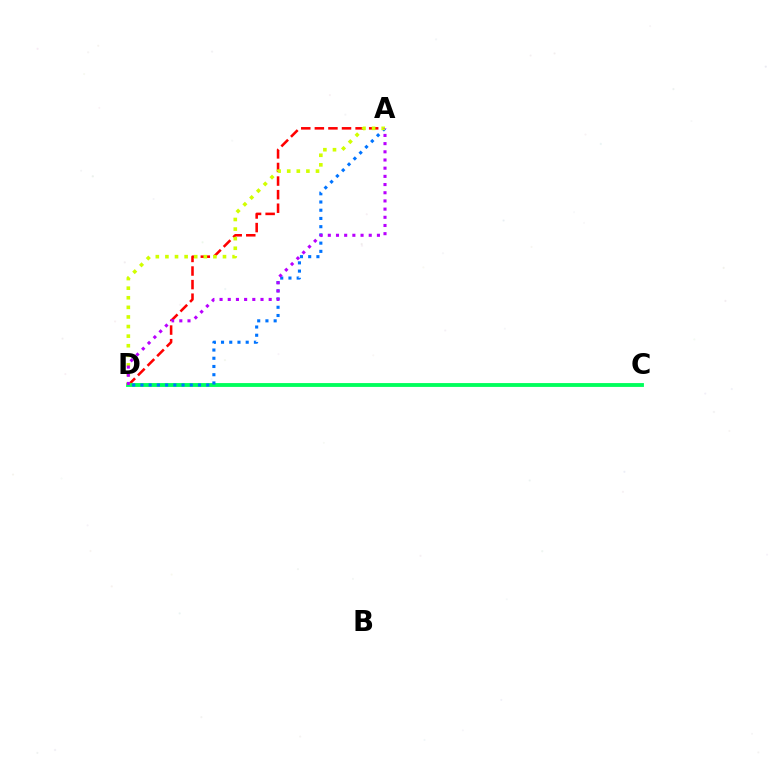{('A', 'D'): [{'color': '#ff0000', 'line_style': 'dashed', 'thickness': 1.85}, {'color': '#0074ff', 'line_style': 'dotted', 'thickness': 2.23}, {'color': '#d1ff00', 'line_style': 'dotted', 'thickness': 2.61}, {'color': '#b900ff', 'line_style': 'dotted', 'thickness': 2.22}], ('C', 'D'): [{'color': '#00ff5c', 'line_style': 'solid', 'thickness': 2.77}]}